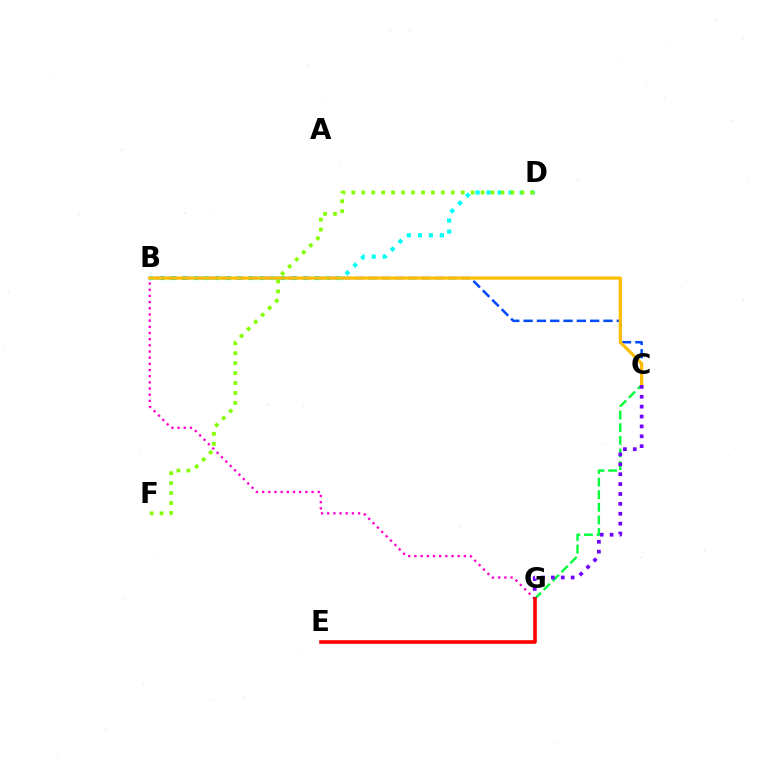{('B', 'D'): [{'color': '#00fff6', 'line_style': 'dotted', 'thickness': 2.99}], ('B', 'C'): [{'color': '#004bff', 'line_style': 'dashed', 'thickness': 1.81}, {'color': '#ffbd00', 'line_style': 'solid', 'thickness': 2.28}], ('B', 'G'): [{'color': '#ff00cf', 'line_style': 'dotted', 'thickness': 1.68}], ('C', 'G'): [{'color': '#00ff39', 'line_style': 'dashed', 'thickness': 1.72}, {'color': '#7200ff', 'line_style': 'dotted', 'thickness': 2.69}], ('D', 'F'): [{'color': '#84ff00', 'line_style': 'dotted', 'thickness': 2.7}], ('E', 'G'): [{'color': '#ff0000', 'line_style': 'solid', 'thickness': 2.6}]}